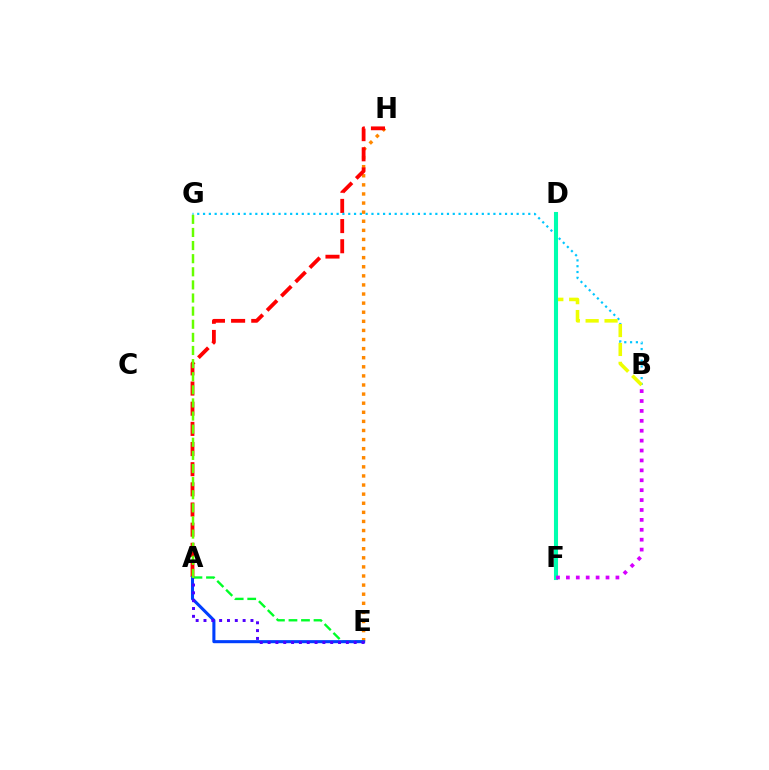{('D', 'F'): [{'color': '#ff00a0', 'line_style': 'dashed', 'thickness': 2.89}, {'color': '#00ffaf', 'line_style': 'solid', 'thickness': 2.93}], ('E', 'H'): [{'color': '#ff8800', 'line_style': 'dotted', 'thickness': 2.47}], ('A', 'E'): [{'color': '#00ff27', 'line_style': 'dashed', 'thickness': 1.7}, {'color': '#003fff', 'line_style': 'solid', 'thickness': 2.21}, {'color': '#4f00ff', 'line_style': 'dotted', 'thickness': 2.13}], ('A', 'H'): [{'color': '#ff0000', 'line_style': 'dashed', 'thickness': 2.74}], ('B', 'G'): [{'color': '#00c7ff', 'line_style': 'dotted', 'thickness': 1.58}], ('B', 'D'): [{'color': '#eeff00', 'line_style': 'dashed', 'thickness': 2.57}], ('B', 'F'): [{'color': '#d600ff', 'line_style': 'dotted', 'thickness': 2.69}], ('A', 'G'): [{'color': '#66ff00', 'line_style': 'dashed', 'thickness': 1.78}]}